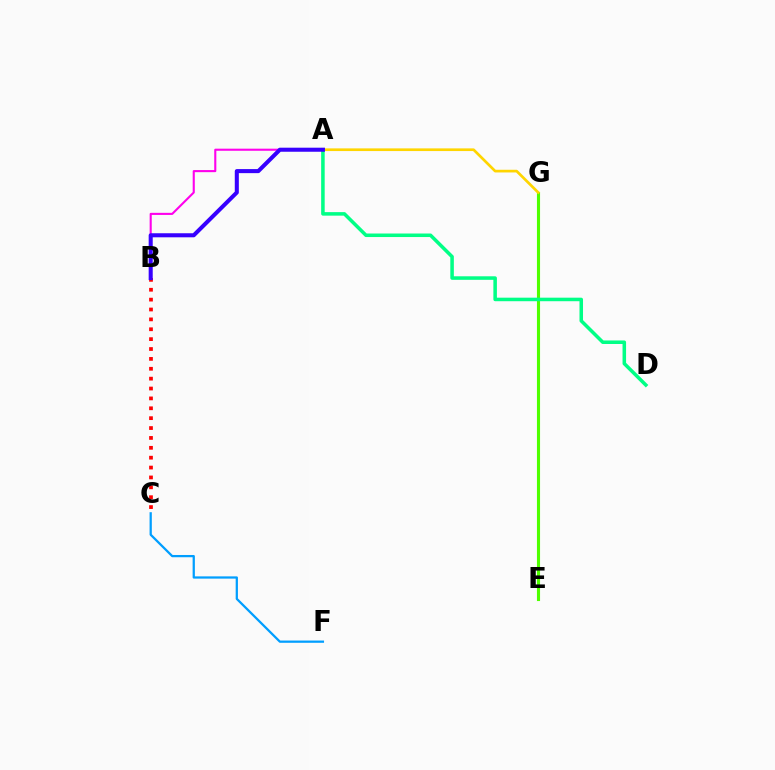{('A', 'B'): [{'color': '#ff00ed', 'line_style': 'solid', 'thickness': 1.51}, {'color': '#3700ff', 'line_style': 'solid', 'thickness': 2.92}], ('B', 'C'): [{'color': '#ff0000', 'line_style': 'dotted', 'thickness': 2.68}], ('E', 'G'): [{'color': '#4fff00', 'line_style': 'solid', 'thickness': 2.24}], ('A', 'G'): [{'color': '#ffd500', 'line_style': 'solid', 'thickness': 1.93}], ('A', 'D'): [{'color': '#00ff86', 'line_style': 'solid', 'thickness': 2.54}], ('C', 'F'): [{'color': '#009eff', 'line_style': 'solid', 'thickness': 1.62}]}